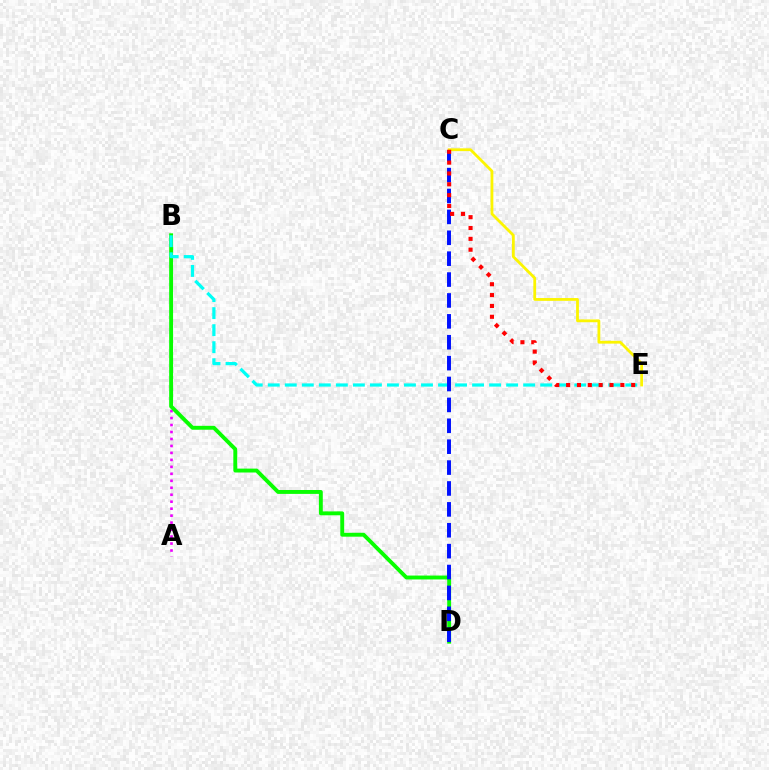{('A', 'B'): [{'color': '#ee00ff', 'line_style': 'dotted', 'thickness': 1.89}], ('B', 'D'): [{'color': '#08ff00', 'line_style': 'solid', 'thickness': 2.81}], ('B', 'E'): [{'color': '#00fff6', 'line_style': 'dashed', 'thickness': 2.31}], ('C', 'D'): [{'color': '#0010ff', 'line_style': 'dashed', 'thickness': 2.84}], ('C', 'E'): [{'color': '#fcf500', 'line_style': 'solid', 'thickness': 2.02}, {'color': '#ff0000', 'line_style': 'dotted', 'thickness': 2.95}]}